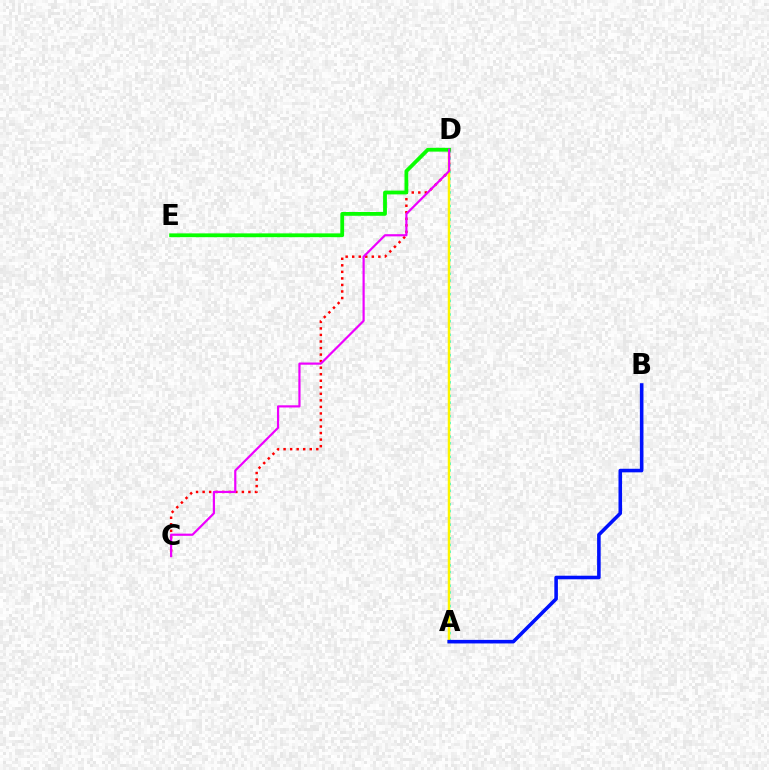{('C', 'D'): [{'color': '#ff0000', 'line_style': 'dotted', 'thickness': 1.78}, {'color': '#ee00ff', 'line_style': 'solid', 'thickness': 1.58}], ('A', 'D'): [{'color': '#00fff6', 'line_style': 'dotted', 'thickness': 1.84}, {'color': '#fcf500', 'line_style': 'solid', 'thickness': 1.79}], ('D', 'E'): [{'color': '#08ff00', 'line_style': 'solid', 'thickness': 2.73}], ('A', 'B'): [{'color': '#0010ff', 'line_style': 'solid', 'thickness': 2.57}]}